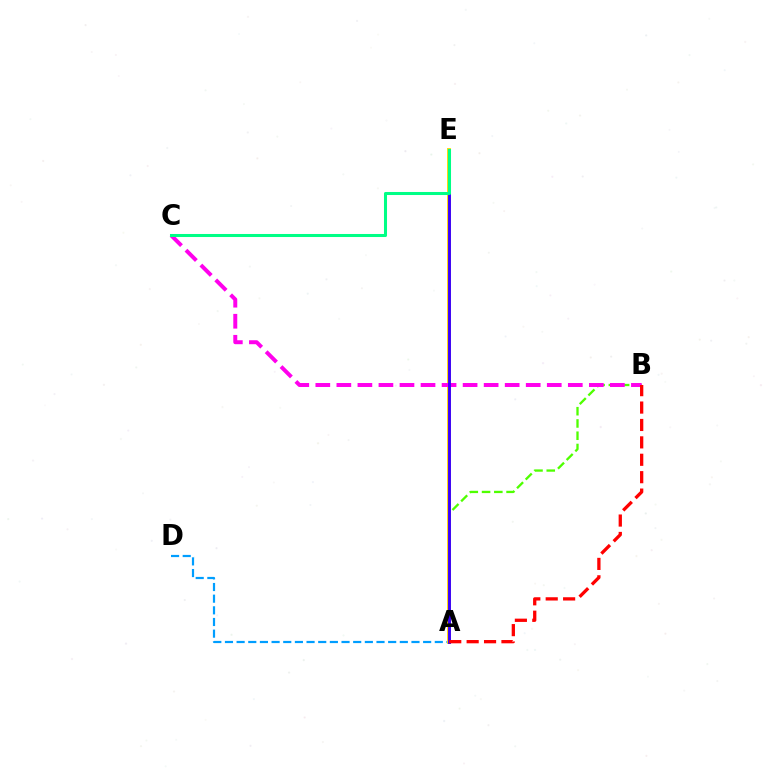{('A', 'B'): [{'color': '#4fff00', 'line_style': 'dashed', 'thickness': 1.67}, {'color': '#ff0000', 'line_style': 'dashed', 'thickness': 2.36}], ('A', 'D'): [{'color': '#009eff', 'line_style': 'dashed', 'thickness': 1.58}], ('A', 'E'): [{'color': '#ffd500', 'line_style': 'solid', 'thickness': 2.78}, {'color': '#3700ff', 'line_style': 'solid', 'thickness': 2.09}], ('B', 'C'): [{'color': '#ff00ed', 'line_style': 'dashed', 'thickness': 2.86}], ('C', 'E'): [{'color': '#00ff86', 'line_style': 'solid', 'thickness': 2.19}]}